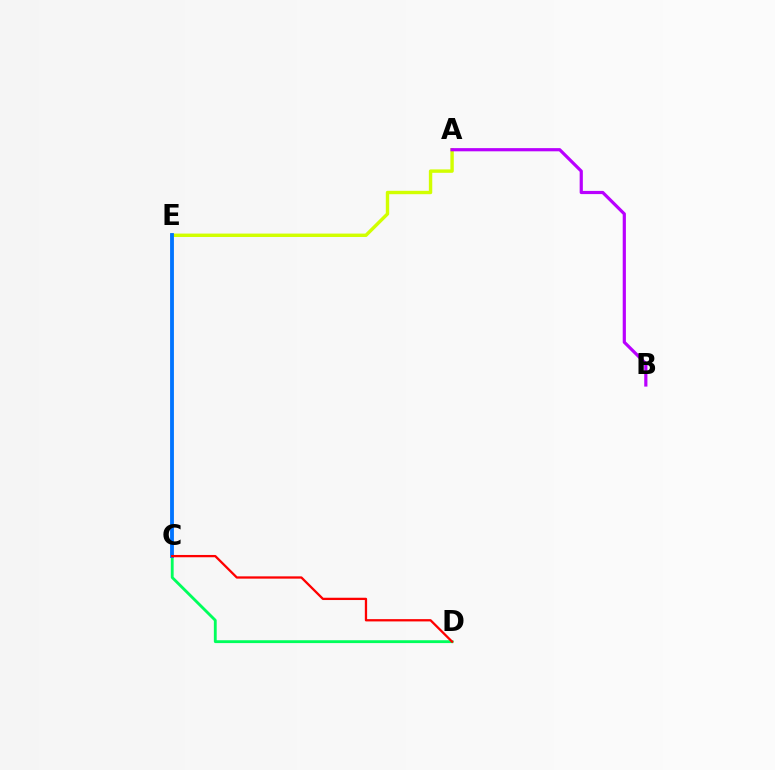{('C', 'D'): [{'color': '#00ff5c', 'line_style': 'solid', 'thickness': 2.05}, {'color': '#ff0000', 'line_style': 'solid', 'thickness': 1.65}], ('A', 'E'): [{'color': '#d1ff00', 'line_style': 'solid', 'thickness': 2.45}], ('A', 'B'): [{'color': '#b900ff', 'line_style': 'solid', 'thickness': 2.29}], ('C', 'E'): [{'color': '#0074ff', 'line_style': 'solid', 'thickness': 2.76}]}